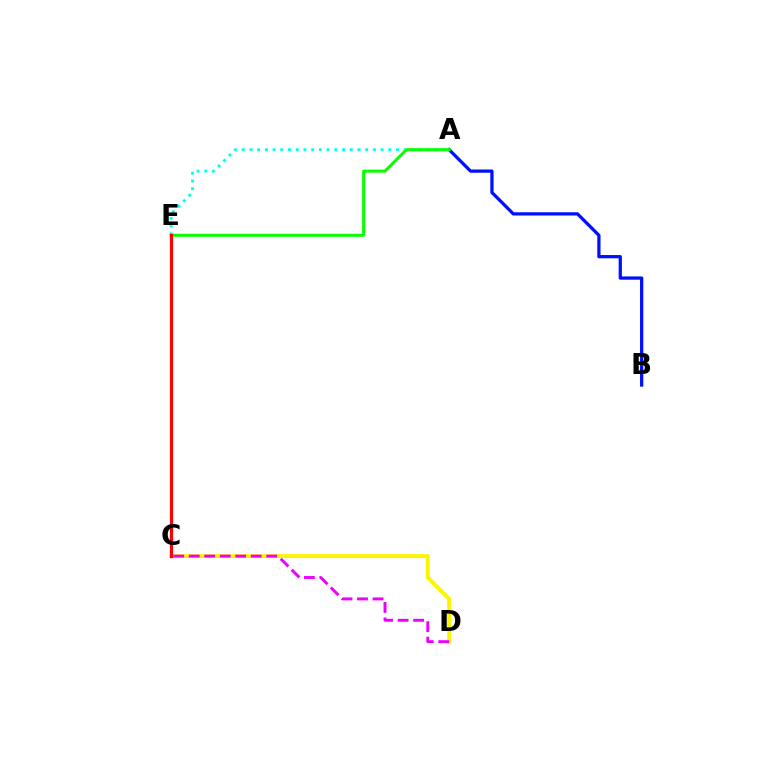{('A', 'E'): [{'color': '#00fff6', 'line_style': 'dotted', 'thickness': 2.1}, {'color': '#08ff00', 'line_style': 'solid', 'thickness': 2.17}], ('A', 'B'): [{'color': '#0010ff', 'line_style': 'solid', 'thickness': 2.34}], ('C', 'D'): [{'color': '#fcf500', 'line_style': 'solid', 'thickness': 2.84}, {'color': '#ee00ff', 'line_style': 'dashed', 'thickness': 2.11}], ('C', 'E'): [{'color': '#ff0000', 'line_style': 'solid', 'thickness': 2.31}]}